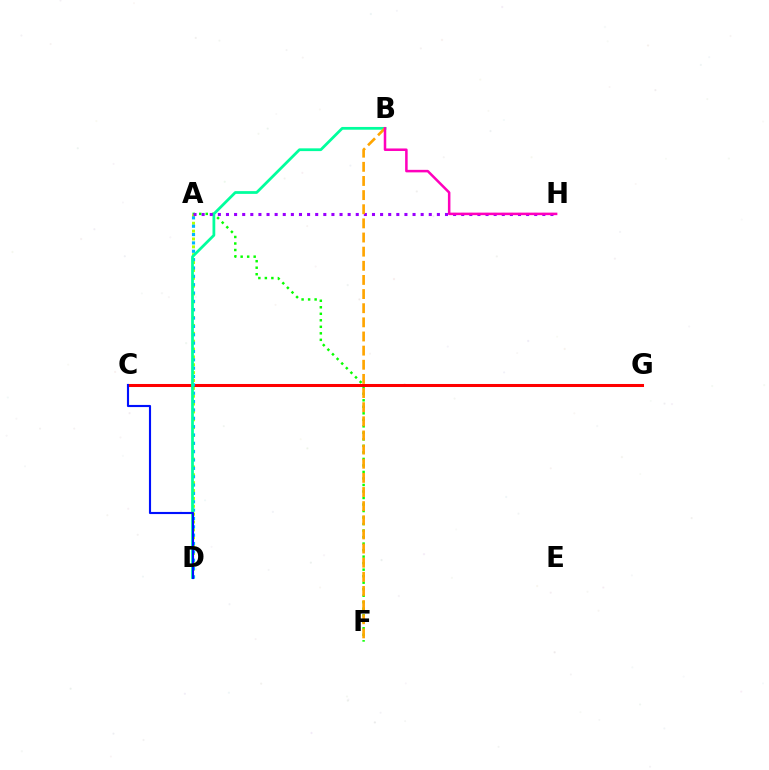{('A', 'F'): [{'color': '#08ff00', 'line_style': 'dotted', 'thickness': 1.77}], ('C', 'G'): [{'color': '#ff0000', 'line_style': 'solid', 'thickness': 2.19}], ('A', 'D'): [{'color': '#b3ff00', 'line_style': 'dotted', 'thickness': 2.14}, {'color': '#00b5ff', 'line_style': 'dotted', 'thickness': 2.27}], ('B', 'D'): [{'color': '#00ff9d', 'line_style': 'solid', 'thickness': 1.99}], ('C', 'D'): [{'color': '#0010ff', 'line_style': 'solid', 'thickness': 1.53}], ('A', 'H'): [{'color': '#9b00ff', 'line_style': 'dotted', 'thickness': 2.2}], ('B', 'F'): [{'color': '#ffa500', 'line_style': 'dashed', 'thickness': 1.92}], ('B', 'H'): [{'color': '#ff00bd', 'line_style': 'solid', 'thickness': 1.82}]}